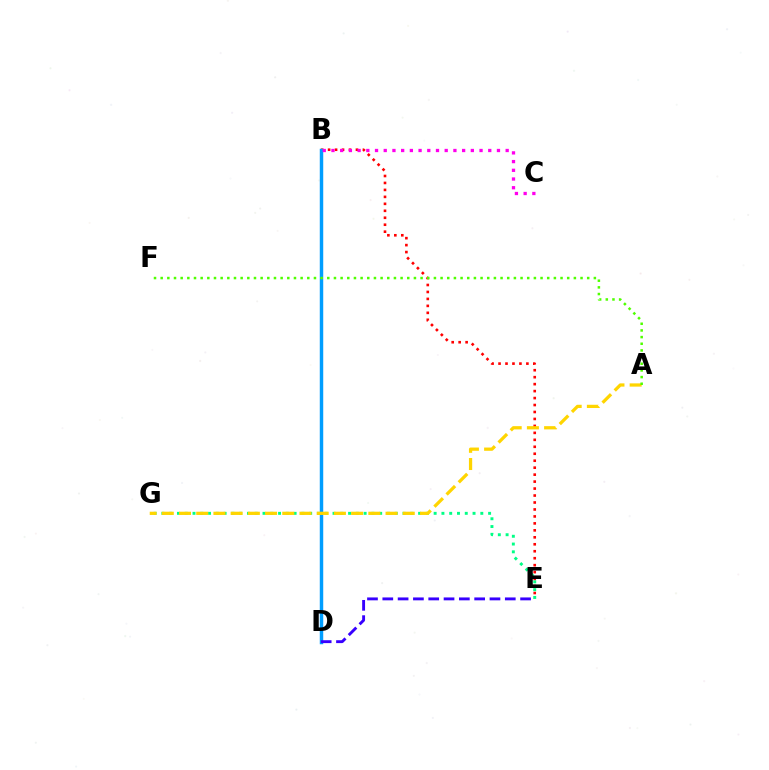{('B', 'E'): [{'color': '#ff0000', 'line_style': 'dotted', 'thickness': 1.89}], ('E', 'G'): [{'color': '#00ff86', 'line_style': 'dotted', 'thickness': 2.11}], ('B', 'D'): [{'color': '#009eff', 'line_style': 'solid', 'thickness': 2.49}], ('D', 'E'): [{'color': '#3700ff', 'line_style': 'dashed', 'thickness': 2.08}], ('A', 'G'): [{'color': '#ffd500', 'line_style': 'dashed', 'thickness': 2.34}], ('A', 'F'): [{'color': '#4fff00', 'line_style': 'dotted', 'thickness': 1.81}], ('B', 'C'): [{'color': '#ff00ed', 'line_style': 'dotted', 'thickness': 2.37}]}